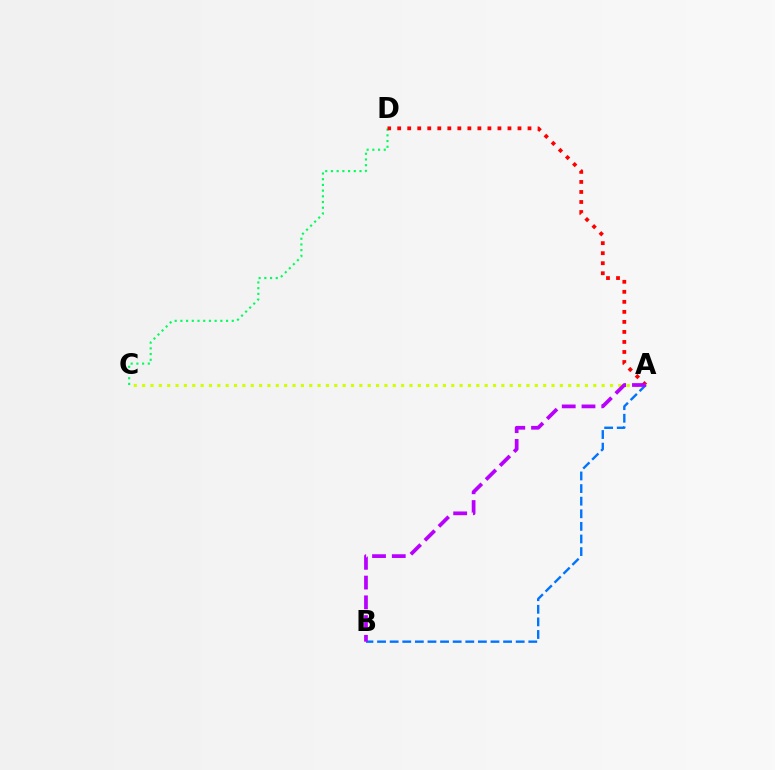{('C', 'D'): [{'color': '#00ff5c', 'line_style': 'dotted', 'thickness': 1.55}], ('A', 'D'): [{'color': '#ff0000', 'line_style': 'dotted', 'thickness': 2.72}], ('A', 'C'): [{'color': '#d1ff00', 'line_style': 'dotted', 'thickness': 2.27}], ('A', 'B'): [{'color': '#0074ff', 'line_style': 'dashed', 'thickness': 1.71}, {'color': '#b900ff', 'line_style': 'dashed', 'thickness': 2.68}]}